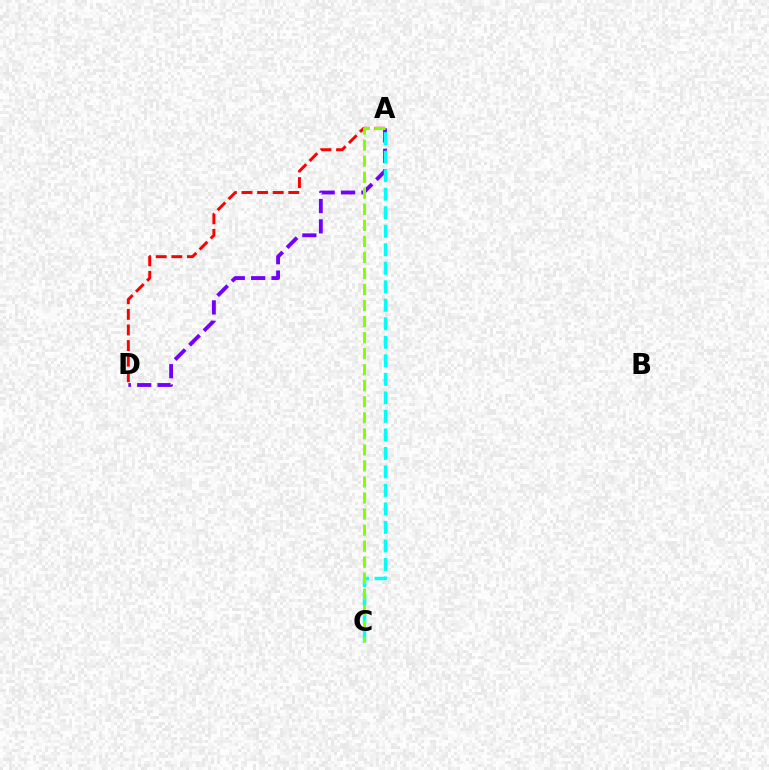{('A', 'D'): [{'color': '#ff0000', 'line_style': 'dashed', 'thickness': 2.12}, {'color': '#7200ff', 'line_style': 'dashed', 'thickness': 2.77}], ('A', 'C'): [{'color': '#00fff6', 'line_style': 'dashed', 'thickness': 2.52}, {'color': '#84ff00', 'line_style': 'dashed', 'thickness': 2.18}]}